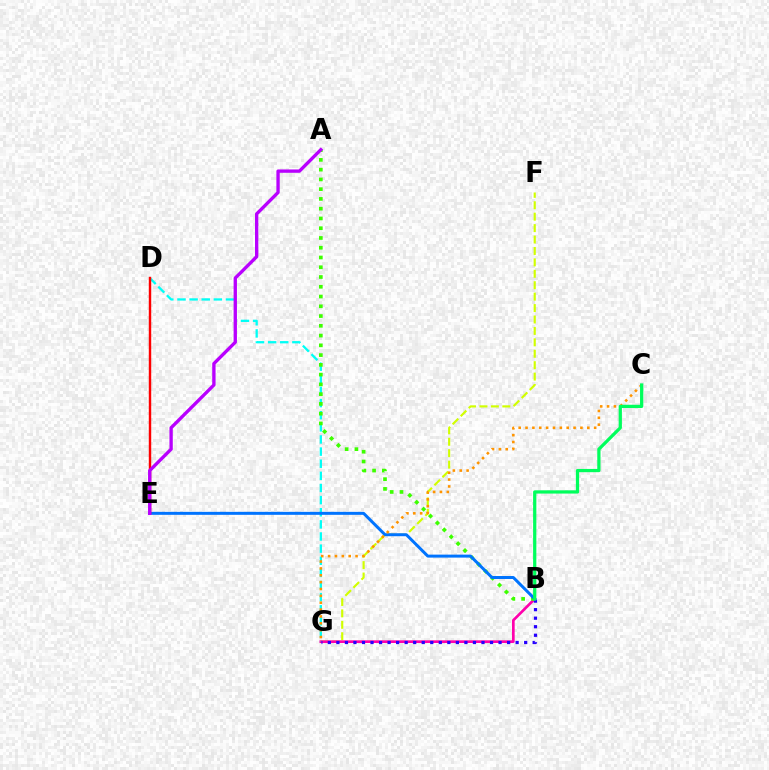{('F', 'G'): [{'color': '#d1ff00', 'line_style': 'dashed', 'thickness': 1.55}], ('B', 'G'): [{'color': '#ff00ac', 'line_style': 'solid', 'thickness': 1.93}, {'color': '#2500ff', 'line_style': 'dotted', 'thickness': 2.32}], ('D', 'G'): [{'color': '#00fff6', 'line_style': 'dashed', 'thickness': 1.65}], ('A', 'B'): [{'color': '#3dff00', 'line_style': 'dotted', 'thickness': 2.65}], ('B', 'E'): [{'color': '#0074ff', 'line_style': 'solid', 'thickness': 2.15}], ('C', 'G'): [{'color': '#ff9400', 'line_style': 'dotted', 'thickness': 1.86}], ('D', 'E'): [{'color': '#ff0000', 'line_style': 'solid', 'thickness': 1.75}], ('B', 'C'): [{'color': '#00ff5c', 'line_style': 'solid', 'thickness': 2.34}], ('A', 'E'): [{'color': '#b900ff', 'line_style': 'solid', 'thickness': 2.4}]}